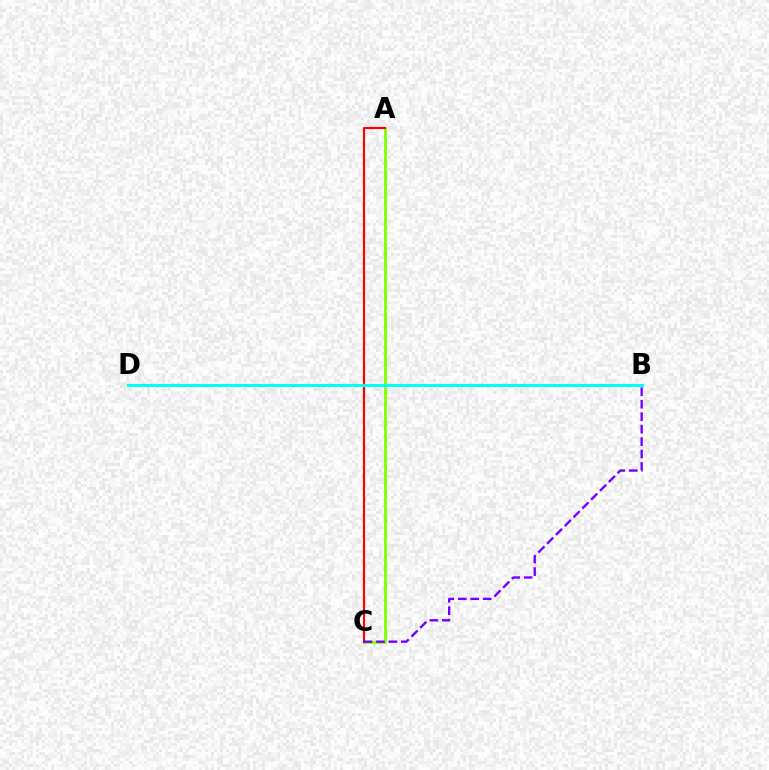{('A', 'C'): [{'color': '#84ff00', 'line_style': 'solid', 'thickness': 2.06}, {'color': '#ff0000', 'line_style': 'solid', 'thickness': 1.55}], ('B', 'C'): [{'color': '#7200ff', 'line_style': 'dashed', 'thickness': 1.69}], ('B', 'D'): [{'color': '#00fff6', 'line_style': 'solid', 'thickness': 2.14}]}